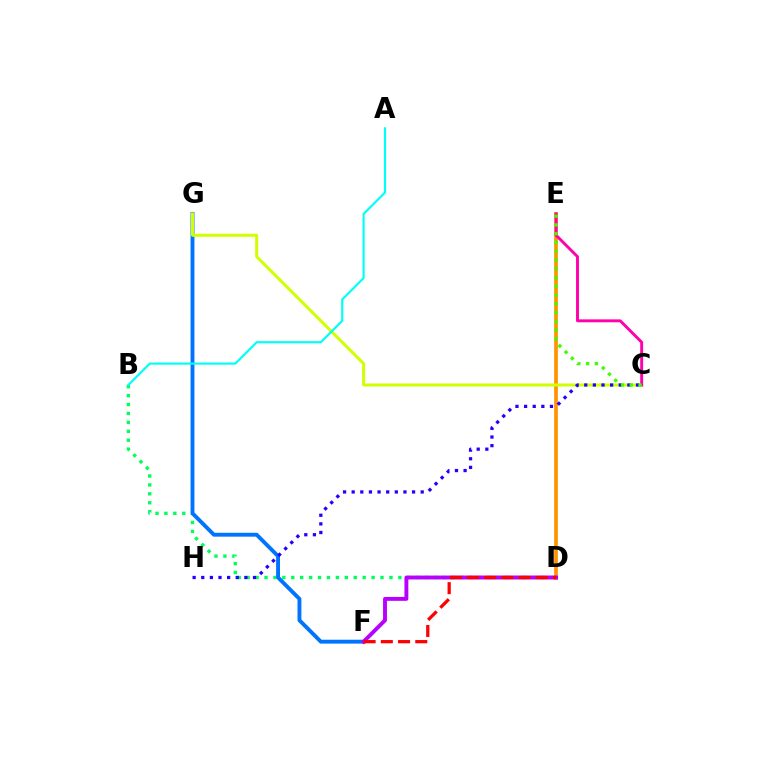{('D', 'E'): [{'color': '#ff9400', 'line_style': 'solid', 'thickness': 2.67}], ('B', 'D'): [{'color': '#00ff5c', 'line_style': 'dotted', 'thickness': 2.42}], ('F', 'G'): [{'color': '#0074ff', 'line_style': 'solid', 'thickness': 2.8}], ('C', 'G'): [{'color': '#d1ff00', 'line_style': 'solid', 'thickness': 2.16}], ('C', 'E'): [{'color': '#ff00ac', 'line_style': 'solid', 'thickness': 2.1}, {'color': '#3dff00', 'line_style': 'dotted', 'thickness': 2.38}], ('D', 'F'): [{'color': '#b900ff', 'line_style': 'solid', 'thickness': 2.81}, {'color': '#ff0000', 'line_style': 'dashed', 'thickness': 2.34}], ('A', 'B'): [{'color': '#00fff6', 'line_style': 'solid', 'thickness': 1.55}], ('C', 'H'): [{'color': '#2500ff', 'line_style': 'dotted', 'thickness': 2.34}]}